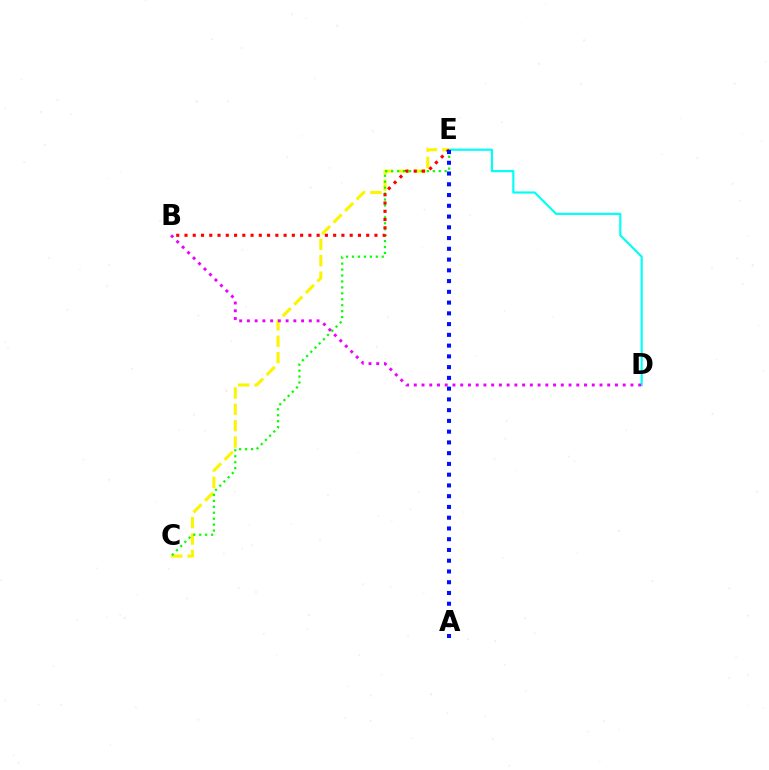{('D', 'E'): [{'color': '#00fff6', 'line_style': 'solid', 'thickness': 1.55}], ('C', 'E'): [{'color': '#fcf500', 'line_style': 'dashed', 'thickness': 2.23}, {'color': '#08ff00', 'line_style': 'dotted', 'thickness': 1.61}], ('B', 'E'): [{'color': '#ff0000', 'line_style': 'dotted', 'thickness': 2.24}], ('B', 'D'): [{'color': '#ee00ff', 'line_style': 'dotted', 'thickness': 2.1}], ('A', 'E'): [{'color': '#0010ff', 'line_style': 'dotted', 'thickness': 2.92}]}